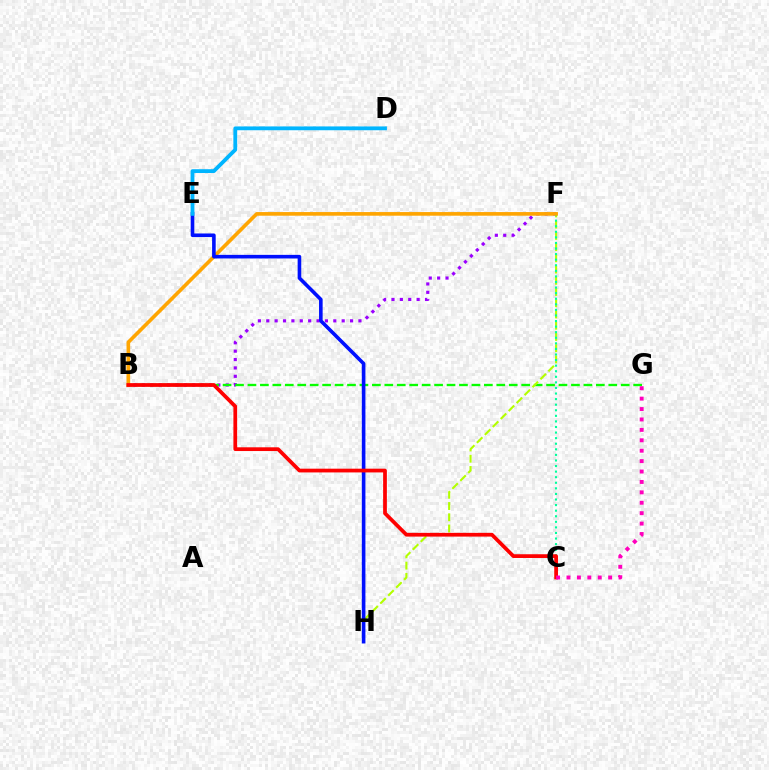{('B', 'F'): [{'color': '#9b00ff', 'line_style': 'dotted', 'thickness': 2.28}, {'color': '#ffa500', 'line_style': 'solid', 'thickness': 2.62}], ('B', 'G'): [{'color': '#08ff00', 'line_style': 'dashed', 'thickness': 1.69}], ('F', 'H'): [{'color': '#b3ff00', 'line_style': 'dashed', 'thickness': 1.53}], ('C', 'F'): [{'color': '#00ff9d', 'line_style': 'dotted', 'thickness': 1.52}], ('E', 'H'): [{'color': '#0010ff', 'line_style': 'solid', 'thickness': 2.6}], ('B', 'C'): [{'color': '#ff0000', 'line_style': 'solid', 'thickness': 2.69}], ('C', 'G'): [{'color': '#ff00bd', 'line_style': 'dotted', 'thickness': 2.83}], ('D', 'E'): [{'color': '#00b5ff', 'line_style': 'solid', 'thickness': 2.75}]}